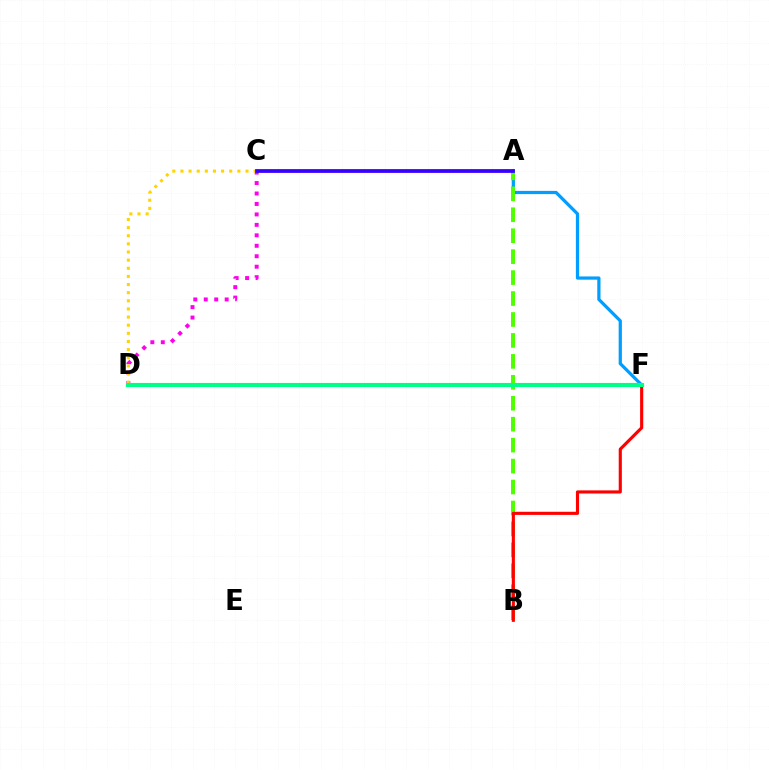{('A', 'F'): [{'color': '#009eff', 'line_style': 'solid', 'thickness': 2.32}], ('C', 'D'): [{'color': '#ff00ed', 'line_style': 'dotted', 'thickness': 2.84}, {'color': '#ffd500', 'line_style': 'dotted', 'thickness': 2.21}], ('A', 'B'): [{'color': '#4fff00', 'line_style': 'dashed', 'thickness': 2.85}], ('A', 'C'): [{'color': '#3700ff', 'line_style': 'solid', 'thickness': 2.71}], ('B', 'F'): [{'color': '#ff0000', 'line_style': 'solid', 'thickness': 2.25}], ('D', 'F'): [{'color': '#00ff86', 'line_style': 'solid', 'thickness': 2.98}]}